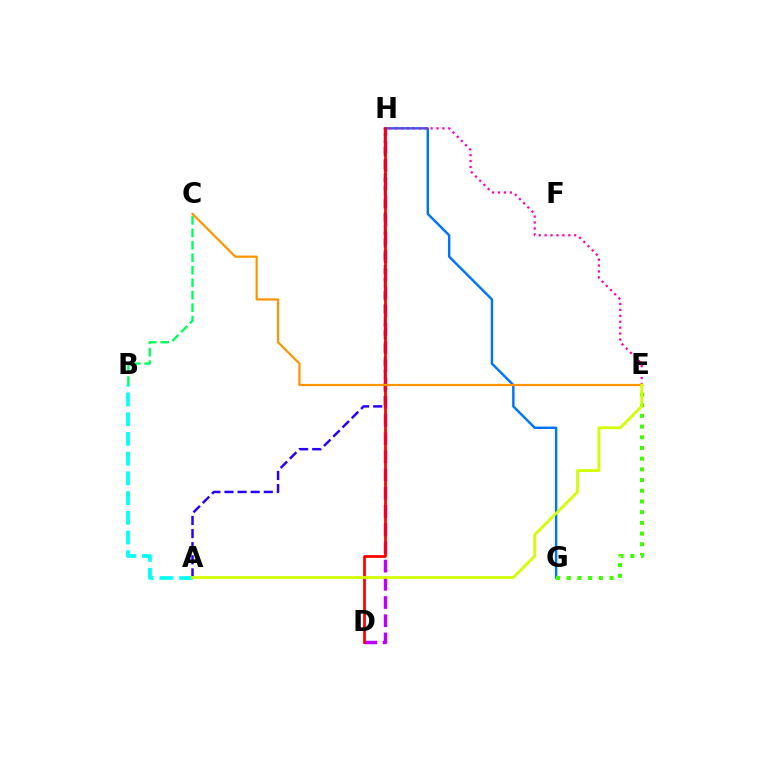{('D', 'H'): [{'color': '#b900ff', 'line_style': 'dashed', 'thickness': 2.47}, {'color': '#ff0000', 'line_style': 'solid', 'thickness': 1.98}], ('G', 'H'): [{'color': '#0074ff', 'line_style': 'solid', 'thickness': 1.76}], ('E', 'G'): [{'color': '#3dff00', 'line_style': 'dotted', 'thickness': 2.91}], ('A', 'H'): [{'color': '#2500ff', 'line_style': 'dashed', 'thickness': 1.78}], ('E', 'H'): [{'color': '#ff00ac', 'line_style': 'dotted', 'thickness': 1.61}], ('A', 'B'): [{'color': '#00fff6', 'line_style': 'dashed', 'thickness': 2.68}], ('B', 'C'): [{'color': '#00ff5c', 'line_style': 'dashed', 'thickness': 1.69}], ('C', 'E'): [{'color': '#ff9400', 'line_style': 'solid', 'thickness': 1.6}], ('A', 'E'): [{'color': '#d1ff00', 'line_style': 'solid', 'thickness': 1.99}]}